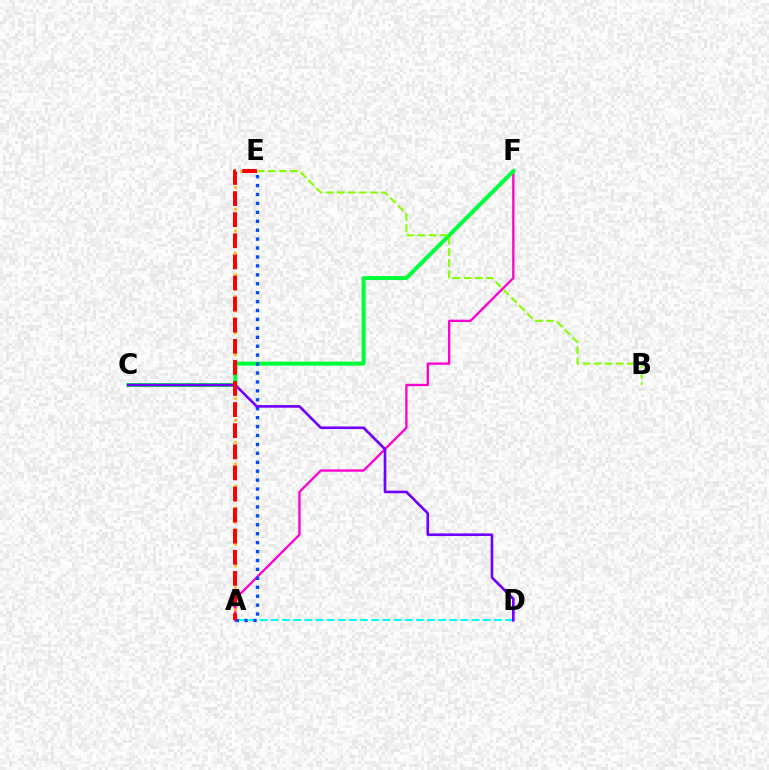{('A', 'F'): [{'color': '#ff00cf', 'line_style': 'solid', 'thickness': 1.68}], ('A', 'E'): [{'color': '#ffbd00', 'line_style': 'dotted', 'thickness': 1.98}, {'color': '#004bff', 'line_style': 'dotted', 'thickness': 2.43}, {'color': '#ff0000', 'line_style': 'dashed', 'thickness': 2.87}], ('C', 'F'): [{'color': '#00ff39', 'line_style': 'solid', 'thickness': 2.88}], ('A', 'D'): [{'color': '#00fff6', 'line_style': 'dashed', 'thickness': 1.52}], ('C', 'D'): [{'color': '#7200ff', 'line_style': 'solid', 'thickness': 1.9}], ('B', 'E'): [{'color': '#84ff00', 'line_style': 'dashed', 'thickness': 1.51}]}